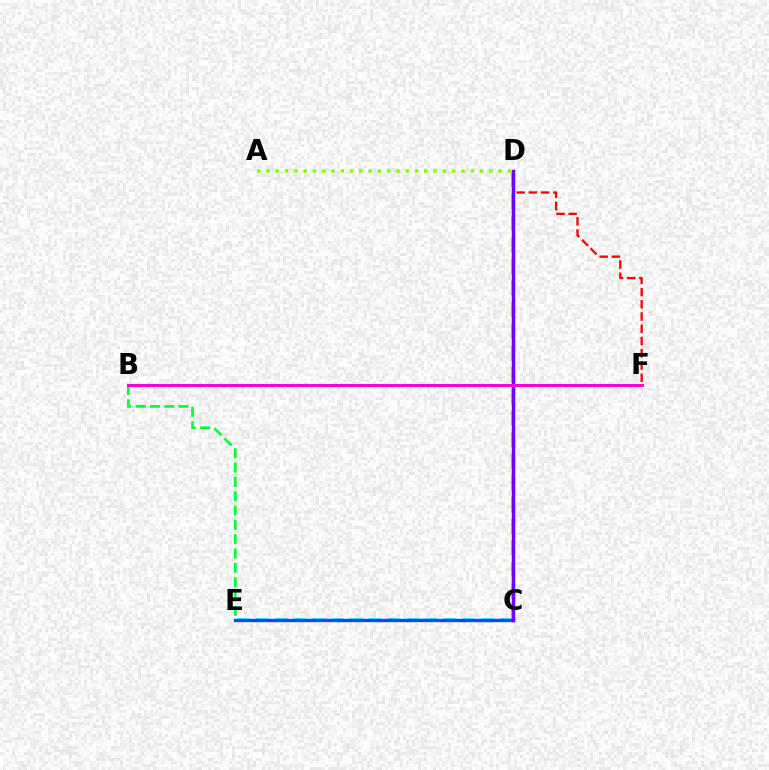{('C', 'E'): [{'color': '#00fff6', 'line_style': 'dashed', 'thickness': 2.55}, {'color': '#004bff', 'line_style': 'solid', 'thickness': 2.4}], ('C', 'D'): [{'color': '#ffbd00', 'line_style': 'dashed', 'thickness': 2.94}, {'color': '#7200ff', 'line_style': 'solid', 'thickness': 2.48}], ('D', 'F'): [{'color': '#ff0000', 'line_style': 'dashed', 'thickness': 1.66}], ('B', 'E'): [{'color': '#00ff39', 'line_style': 'dashed', 'thickness': 1.95}], ('A', 'D'): [{'color': '#84ff00', 'line_style': 'dotted', 'thickness': 2.52}], ('B', 'F'): [{'color': '#ff00cf', 'line_style': 'solid', 'thickness': 2.14}]}